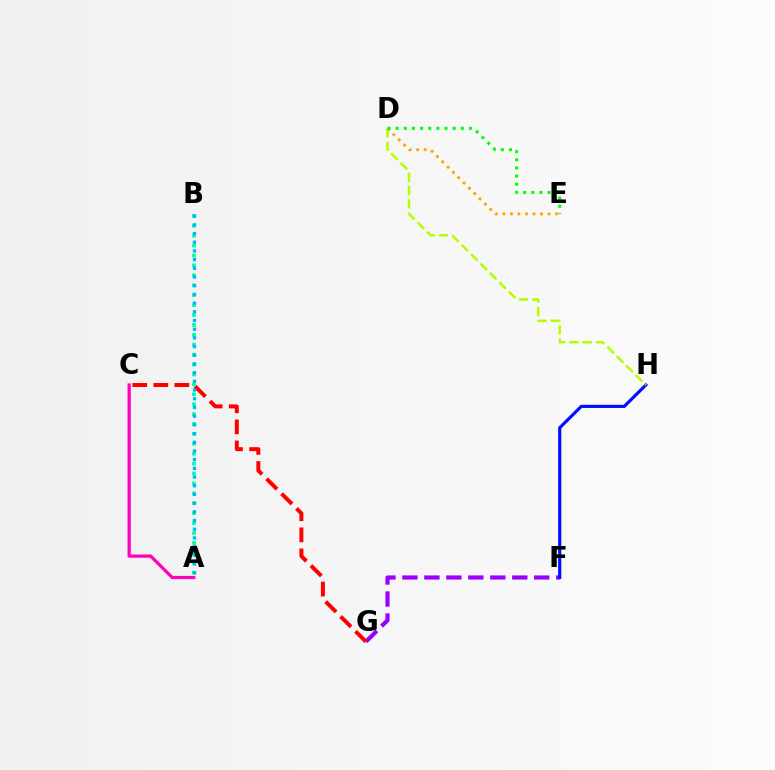{('F', 'G'): [{'color': '#9b00ff', 'line_style': 'dashed', 'thickness': 2.98}], ('C', 'G'): [{'color': '#ff0000', 'line_style': 'dashed', 'thickness': 2.86}], ('F', 'H'): [{'color': '#0010ff', 'line_style': 'solid', 'thickness': 2.28}], ('A', 'B'): [{'color': '#00ff9d', 'line_style': 'dotted', 'thickness': 2.69}, {'color': '#00b5ff', 'line_style': 'dotted', 'thickness': 2.36}], ('D', 'H'): [{'color': '#b3ff00', 'line_style': 'dashed', 'thickness': 1.81}], ('A', 'C'): [{'color': '#ff00bd', 'line_style': 'solid', 'thickness': 2.32}], ('D', 'E'): [{'color': '#ffa500', 'line_style': 'dotted', 'thickness': 2.04}, {'color': '#08ff00', 'line_style': 'dotted', 'thickness': 2.21}]}